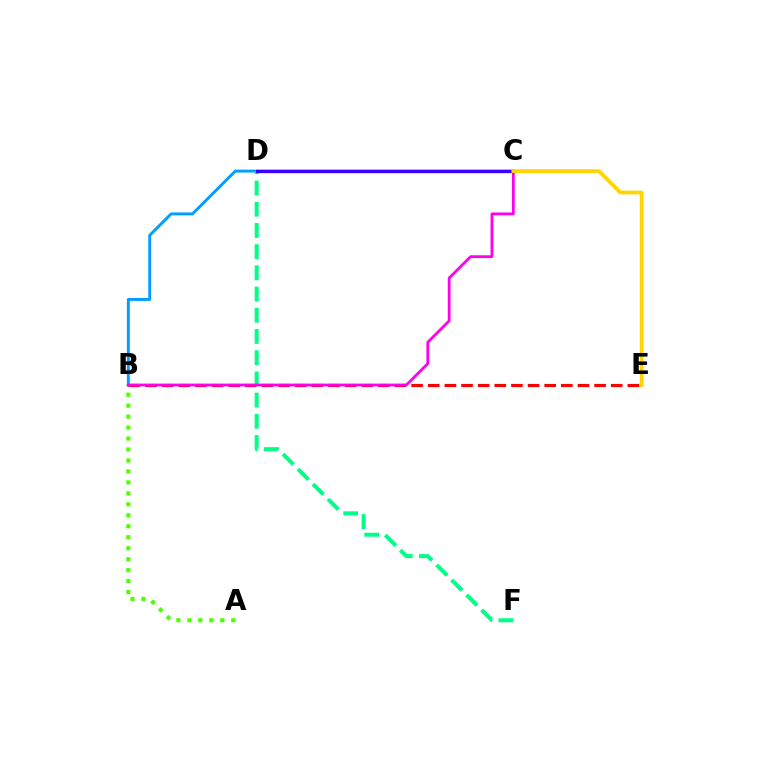{('A', 'B'): [{'color': '#4fff00', 'line_style': 'dotted', 'thickness': 2.98}], ('B', 'C'): [{'color': '#009eff', 'line_style': 'solid', 'thickness': 2.1}, {'color': '#ff00ed', 'line_style': 'solid', 'thickness': 2.01}], ('B', 'E'): [{'color': '#ff0000', 'line_style': 'dashed', 'thickness': 2.26}], ('D', 'F'): [{'color': '#00ff86', 'line_style': 'dashed', 'thickness': 2.88}], ('C', 'D'): [{'color': '#3700ff', 'line_style': 'solid', 'thickness': 2.37}], ('C', 'E'): [{'color': '#ffd500', 'line_style': 'solid', 'thickness': 2.71}]}